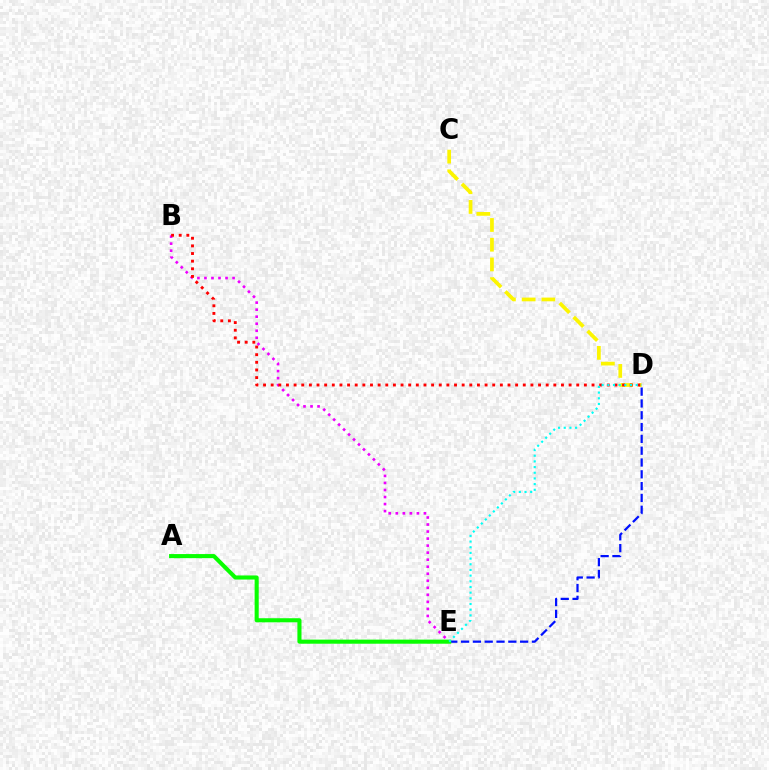{('B', 'E'): [{'color': '#ee00ff', 'line_style': 'dotted', 'thickness': 1.91}], ('C', 'D'): [{'color': '#fcf500', 'line_style': 'dashed', 'thickness': 2.68}], ('B', 'D'): [{'color': '#ff0000', 'line_style': 'dotted', 'thickness': 2.08}], ('D', 'E'): [{'color': '#0010ff', 'line_style': 'dashed', 'thickness': 1.6}, {'color': '#00fff6', 'line_style': 'dotted', 'thickness': 1.54}], ('A', 'E'): [{'color': '#08ff00', 'line_style': 'solid', 'thickness': 2.94}]}